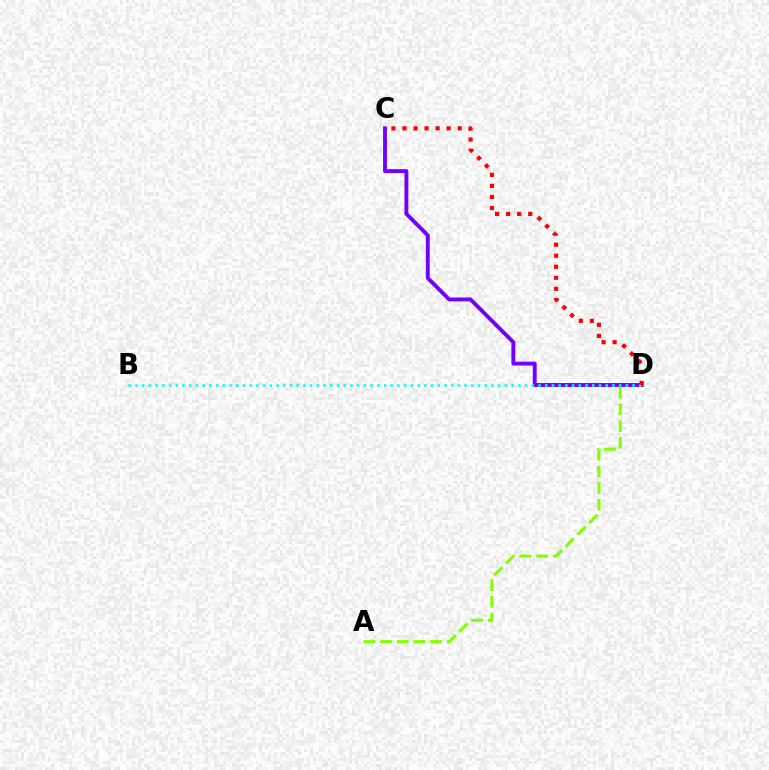{('A', 'D'): [{'color': '#84ff00', 'line_style': 'dashed', 'thickness': 2.26}], ('C', 'D'): [{'color': '#7200ff', 'line_style': 'solid', 'thickness': 2.8}, {'color': '#ff0000', 'line_style': 'dotted', 'thickness': 3.0}], ('B', 'D'): [{'color': '#00fff6', 'line_style': 'dotted', 'thickness': 1.83}]}